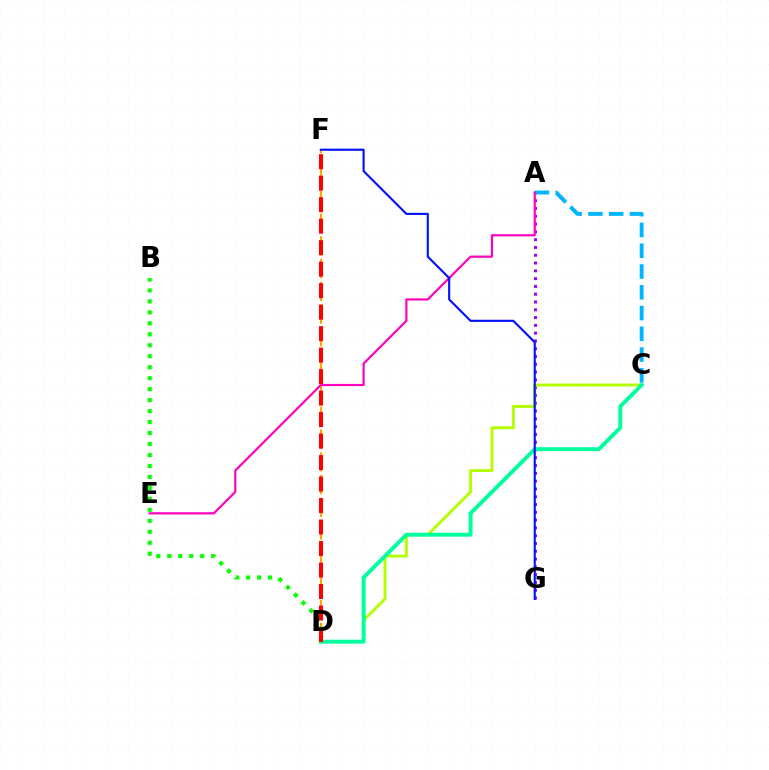{('A', 'G'): [{'color': '#9b00ff', 'line_style': 'dotted', 'thickness': 2.12}], ('A', 'C'): [{'color': '#00b5ff', 'line_style': 'dashed', 'thickness': 2.82}], ('D', 'F'): [{'color': '#ffa500', 'line_style': 'dashed', 'thickness': 1.54}, {'color': '#ff0000', 'line_style': 'dashed', 'thickness': 2.92}], ('C', 'D'): [{'color': '#b3ff00', 'line_style': 'solid', 'thickness': 2.09}, {'color': '#00ff9d', 'line_style': 'solid', 'thickness': 2.83}], ('B', 'D'): [{'color': '#08ff00', 'line_style': 'dotted', 'thickness': 2.98}], ('A', 'E'): [{'color': '#ff00bd', 'line_style': 'solid', 'thickness': 1.57}], ('F', 'G'): [{'color': '#0010ff', 'line_style': 'solid', 'thickness': 1.53}]}